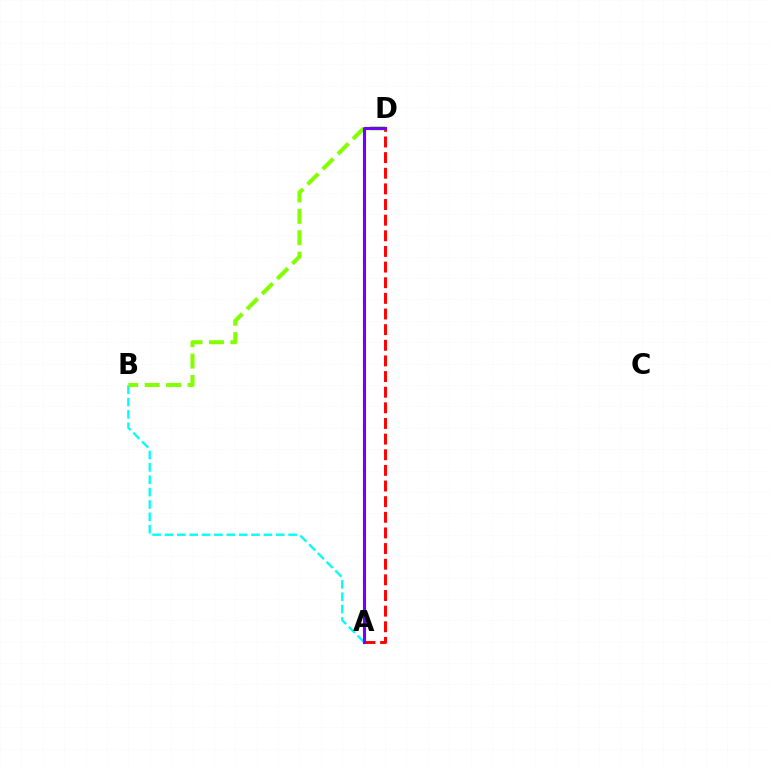{('A', 'D'): [{'color': '#ff0000', 'line_style': 'dashed', 'thickness': 2.12}, {'color': '#7200ff', 'line_style': 'solid', 'thickness': 2.24}], ('A', 'B'): [{'color': '#00fff6', 'line_style': 'dashed', 'thickness': 1.68}], ('B', 'D'): [{'color': '#84ff00', 'line_style': 'dashed', 'thickness': 2.91}]}